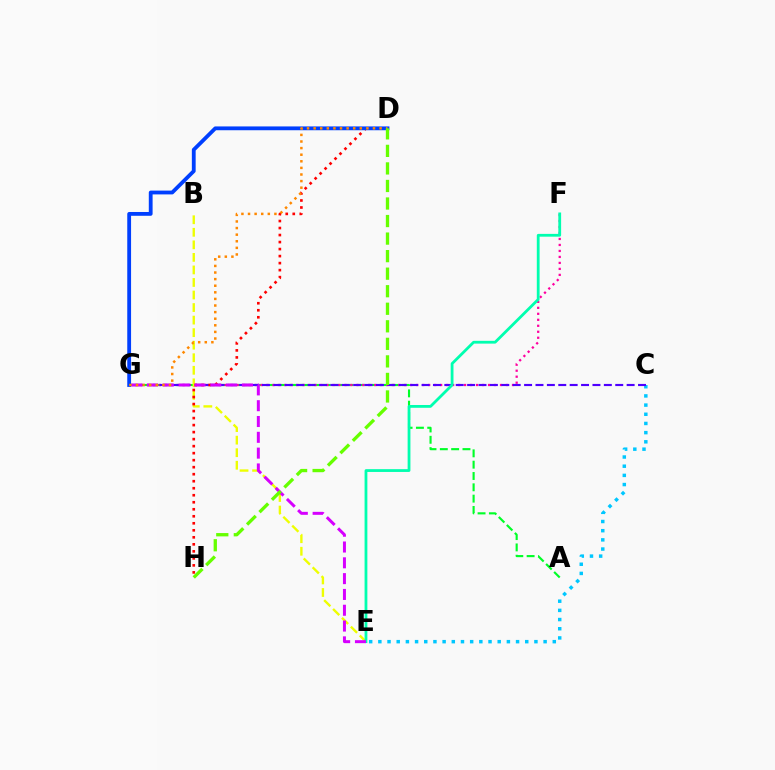{('C', 'E'): [{'color': '#00c7ff', 'line_style': 'dotted', 'thickness': 2.49}], ('A', 'G'): [{'color': '#00ff27', 'line_style': 'dashed', 'thickness': 1.54}], ('F', 'G'): [{'color': '#ff00a0', 'line_style': 'dotted', 'thickness': 1.63}], ('C', 'G'): [{'color': '#4f00ff', 'line_style': 'dashed', 'thickness': 1.55}], ('B', 'E'): [{'color': '#eeff00', 'line_style': 'dashed', 'thickness': 1.7}], ('D', 'H'): [{'color': '#ff0000', 'line_style': 'dotted', 'thickness': 1.91}, {'color': '#66ff00', 'line_style': 'dashed', 'thickness': 2.38}], ('D', 'G'): [{'color': '#003fff', 'line_style': 'solid', 'thickness': 2.74}, {'color': '#ff8800', 'line_style': 'dotted', 'thickness': 1.79}], ('E', 'F'): [{'color': '#00ffaf', 'line_style': 'solid', 'thickness': 2.01}], ('E', 'G'): [{'color': '#d600ff', 'line_style': 'dashed', 'thickness': 2.15}]}